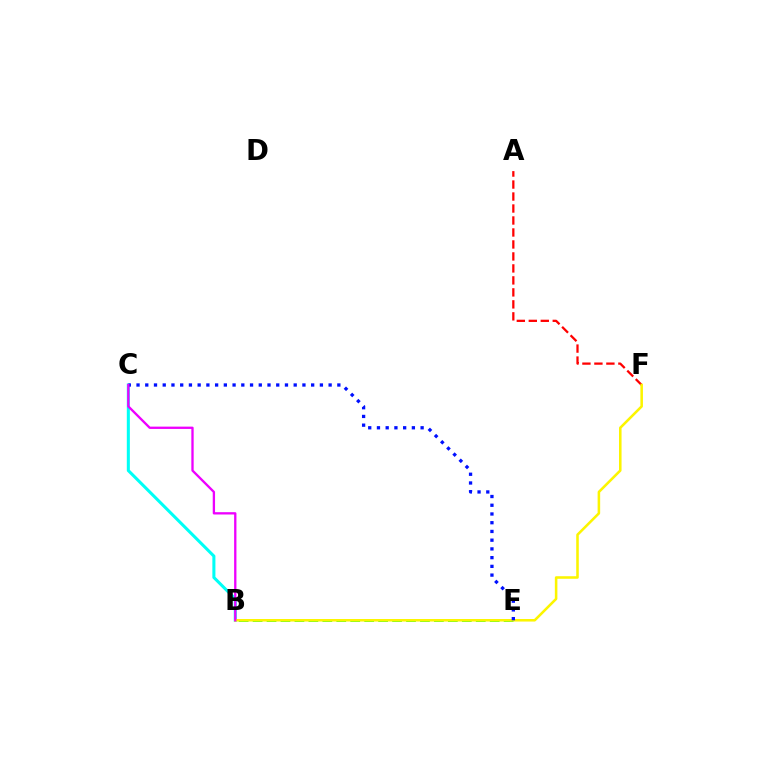{('B', 'E'): [{'color': '#08ff00', 'line_style': 'dashed', 'thickness': 1.89}], ('B', 'C'): [{'color': '#00fff6', 'line_style': 'solid', 'thickness': 2.2}, {'color': '#ee00ff', 'line_style': 'solid', 'thickness': 1.67}], ('A', 'F'): [{'color': '#ff0000', 'line_style': 'dashed', 'thickness': 1.63}], ('B', 'F'): [{'color': '#fcf500', 'line_style': 'solid', 'thickness': 1.84}], ('C', 'E'): [{'color': '#0010ff', 'line_style': 'dotted', 'thickness': 2.37}]}